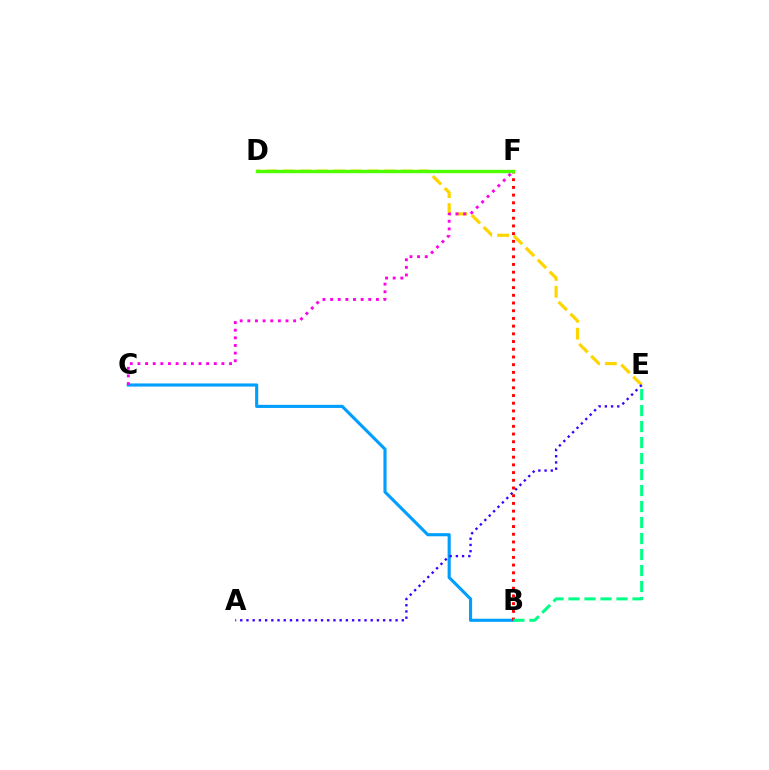{('B', 'C'): [{'color': '#009eff', 'line_style': 'solid', 'thickness': 2.24}], ('D', 'E'): [{'color': '#ffd500', 'line_style': 'dashed', 'thickness': 2.3}], ('C', 'F'): [{'color': '#ff00ed', 'line_style': 'dotted', 'thickness': 2.07}], ('A', 'E'): [{'color': '#3700ff', 'line_style': 'dotted', 'thickness': 1.69}], ('B', 'F'): [{'color': '#ff0000', 'line_style': 'dotted', 'thickness': 2.09}], ('D', 'F'): [{'color': '#4fff00', 'line_style': 'solid', 'thickness': 2.43}], ('B', 'E'): [{'color': '#00ff86', 'line_style': 'dashed', 'thickness': 2.17}]}